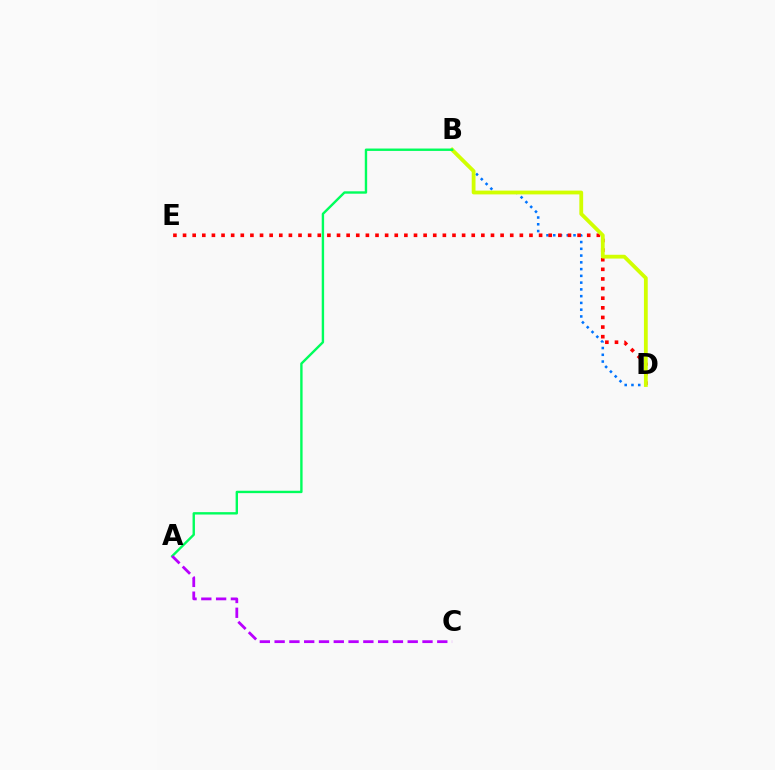{('B', 'D'): [{'color': '#0074ff', 'line_style': 'dotted', 'thickness': 1.84}, {'color': '#d1ff00', 'line_style': 'solid', 'thickness': 2.73}], ('D', 'E'): [{'color': '#ff0000', 'line_style': 'dotted', 'thickness': 2.61}], ('A', 'B'): [{'color': '#00ff5c', 'line_style': 'solid', 'thickness': 1.72}], ('A', 'C'): [{'color': '#b900ff', 'line_style': 'dashed', 'thickness': 2.01}]}